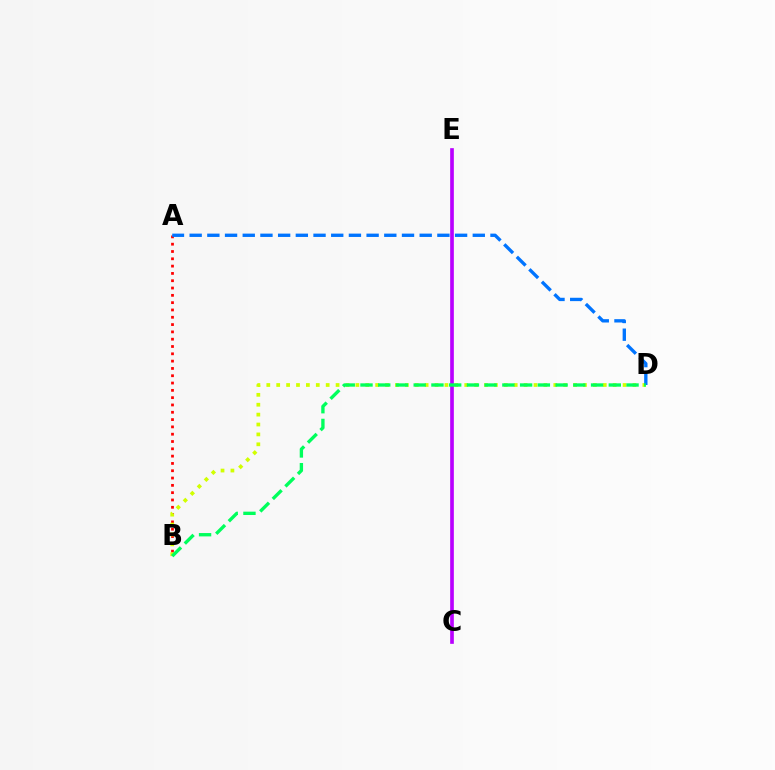{('A', 'B'): [{'color': '#ff0000', 'line_style': 'dotted', 'thickness': 1.99}], ('B', 'D'): [{'color': '#d1ff00', 'line_style': 'dotted', 'thickness': 2.69}, {'color': '#00ff5c', 'line_style': 'dashed', 'thickness': 2.41}], ('C', 'E'): [{'color': '#b900ff', 'line_style': 'solid', 'thickness': 2.65}], ('A', 'D'): [{'color': '#0074ff', 'line_style': 'dashed', 'thickness': 2.4}]}